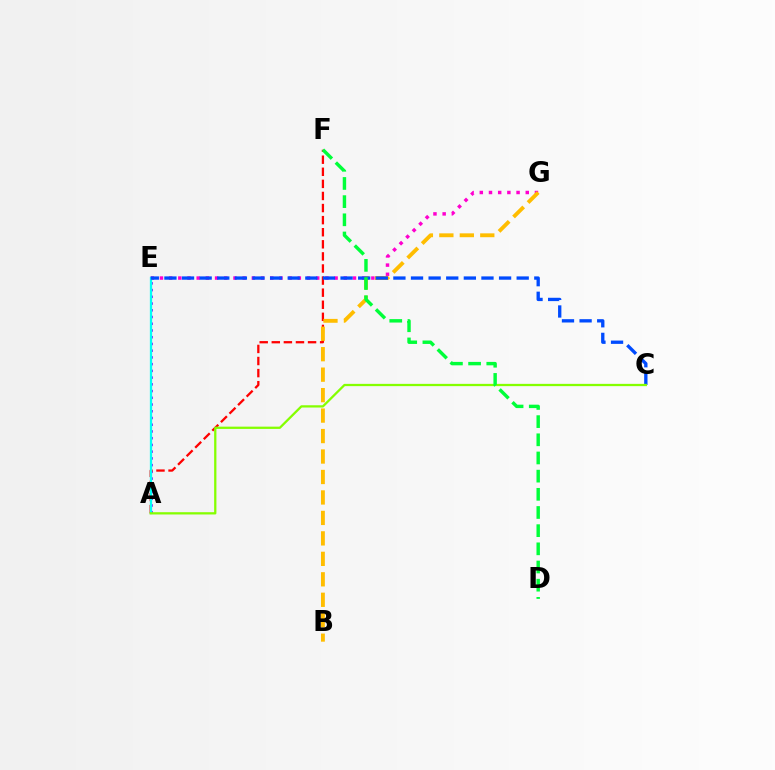{('A', 'E'): [{'color': '#7200ff', 'line_style': 'dotted', 'thickness': 1.83}, {'color': '#00fff6', 'line_style': 'solid', 'thickness': 1.62}], ('E', 'G'): [{'color': '#ff00cf', 'line_style': 'dotted', 'thickness': 2.5}], ('A', 'F'): [{'color': '#ff0000', 'line_style': 'dashed', 'thickness': 1.64}], ('B', 'G'): [{'color': '#ffbd00', 'line_style': 'dashed', 'thickness': 2.78}], ('C', 'E'): [{'color': '#004bff', 'line_style': 'dashed', 'thickness': 2.39}], ('A', 'C'): [{'color': '#84ff00', 'line_style': 'solid', 'thickness': 1.63}], ('D', 'F'): [{'color': '#00ff39', 'line_style': 'dashed', 'thickness': 2.47}]}